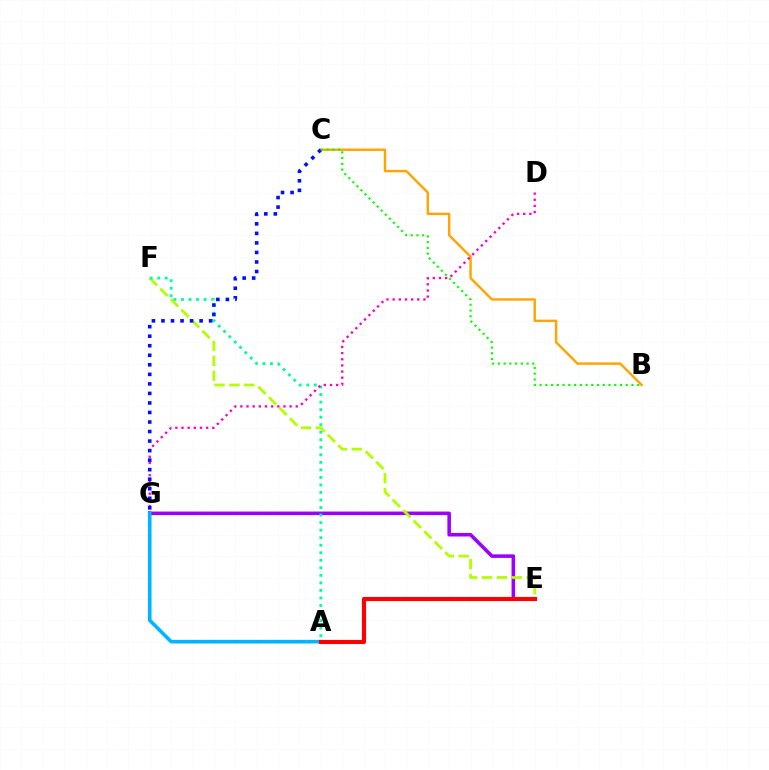{('E', 'G'): [{'color': '#9b00ff', 'line_style': 'solid', 'thickness': 2.56}], ('E', 'F'): [{'color': '#b3ff00', 'line_style': 'dashed', 'thickness': 2.02}], ('A', 'F'): [{'color': '#00ff9d', 'line_style': 'dotted', 'thickness': 2.05}], ('B', 'C'): [{'color': '#ffa500', 'line_style': 'solid', 'thickness': 1.75}, {'color': '#08ff00', 'line_style': 'dotted', 'thickness': 1.56}], ('D', 'G'): [{'color': '#ff00bd', 'line_style': 'dotted', 'thickness': 1.67}], ('C', 'G'): [{'color': '#0010ff', 'line_style': 'dotted', 'thickness': 2.59}], ('A', 'G'): [{'color': '#00b5ff', 'line_style': 'solid', 'thickness': 2.61}], ('A', 'E'): [{'color': '#ff0000', 'line_style': 'solid', 'thickness': 2.97}]}